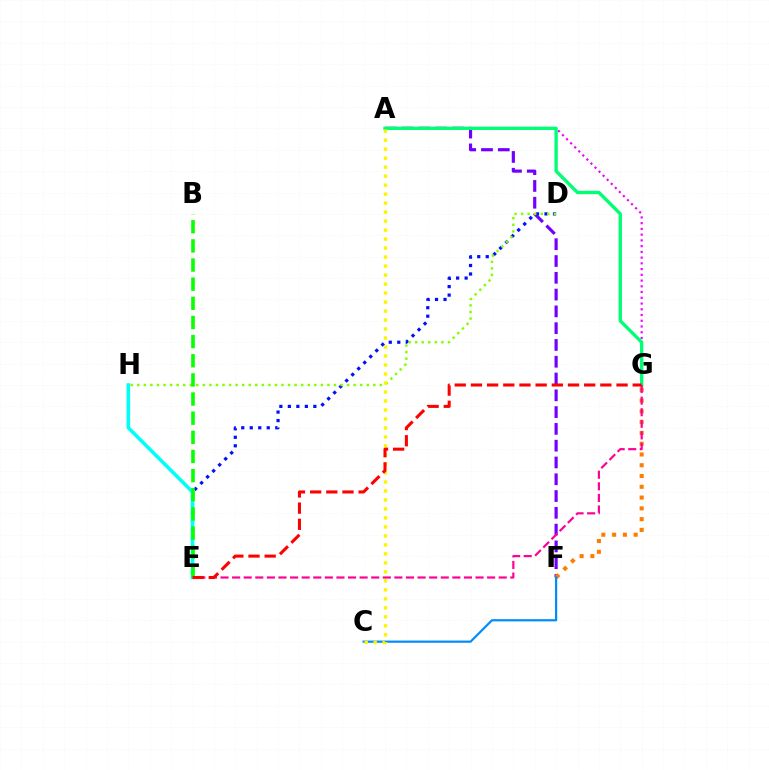{('A', 'F'): [{'color': '#7200ff', 'line_style': 'dashed', 'thickness': 2.28}], ('D', 'E'): [{'color': '#0010ff', 'line_style': 'dotted', 'thickness': 2.31}], ('A', 'G'): [{'color': '#ee00ff', 'line_style': 'dotted', 'thickness': 1.56}, {'color': '#00ff74', 'line_style': 'solid', 'thickness': 2.42}], ('F', 'G'): [{'color': '#ff7c00', 'line_style': 'dotted', 'thickness': 2.93}], ('D', 'H'): [{'color': '#84ff00', 'line_style': 'dotted', 'thickness': 1.78}], ('E', 'G'): [{'color': '#ff0094', 'line_style': 'dashed', 'thickness': 1.57}, {'color': '#ff0000', 'line_style': 'dashed', 'thickness': 2.2}], ('E', 'H'): [{'color': '#00fff6', 'line_style': 'solid', 'thickness': 2.58}], ('C', 'F'): [{'color': '#008cff', 'line_style': 'solid', 'thickness': 1.59}], ('A', 'C'): [{'color': '#fcf500', 'line_style': 'dotted', 'thickness': 2.44}], ('B', 'E'): [{'color': '#08ff00', 'line_style': 'dashed', 'thickness': 2.6}]}